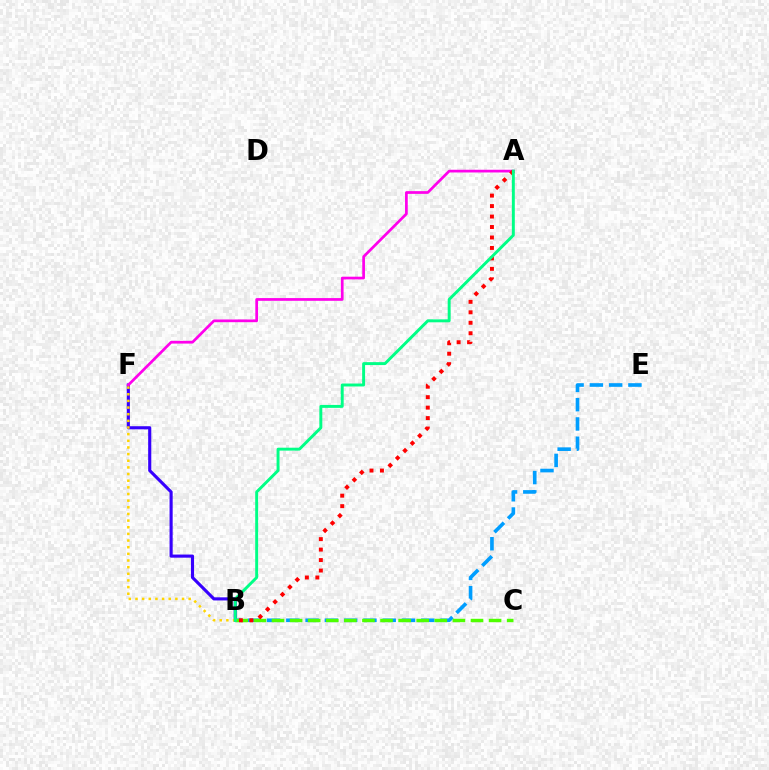{('B', 'F'): [{'color': '#3700ff', 'line_style': 'solid', 'thickness': 2.25}, {'color': '#ffd500', 'line_style': 'dotted', 'thickness': 1.81}], ('B', 'E'): [{'color': '#009eff', 'line_style': 'dashed', 'thickness': 2.62}], ('B', 'C'): [{'color': '#4fff00', 'line_style': 'dashed', 'thickness': 2.46}], ('A', 'F'): [{'color': '#ff00ed', 'line_style': 'solid', 'thickness': 1.96}], ('A', 'B'): [{'color': '#ff0000', 'line_style': 'dotted', 'thickness': 2.84}, {'color': '#00ff86', 'line_style': 'solid', 'thickness': 2.11}]}